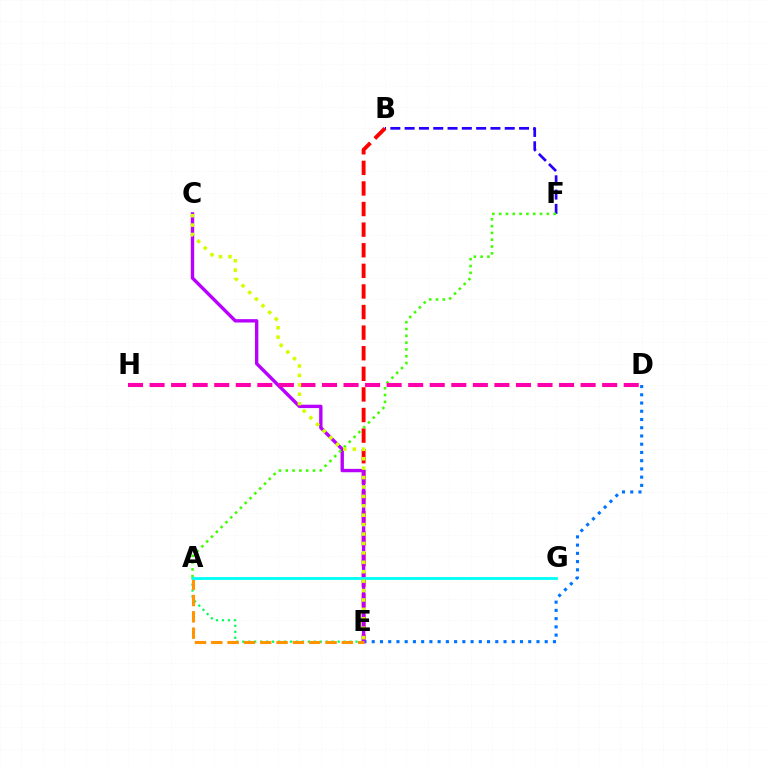{('B', 'F'): [{'color': '#2500ff', 'line_style': 'dashed', 'thickness': 1.94}], ('B', 'E'): [{'color': '#ff0000', 'line_style': 'dashed', 'thickness': 2.8}], ('A', 'E'): [{'color': '#00ff5c', 'line_style': 'dotted', 'thickness': 1.62}, {'color': '#ff9400', 'line_style': 'dashed', 'thickness': 2.22}], ('D', 'E'): [{'color': '#0074ff', 'line_style': 'dotted', 'thickness': 2.24}], ('C', 'E'): [{'color': '#b900ff', 'line_style': 'solid', 'thickness': 2.43}, {'color': '#d1ff00', 'line_style': 'dotted', 'thickness': 2.56}], ('A', 'F'): [{'color': '#3dff00', 'line_style': 'dotted', 'thickness': 1.85}], ('A', 'G'): [{'color': '#00fff6', 'line_style': 'solid', 'thickness': 2.03}], ('D', 'H'): [{'color': '#ff00ac', 'line_style': 'dashed', 'thickness': 2.93}]}